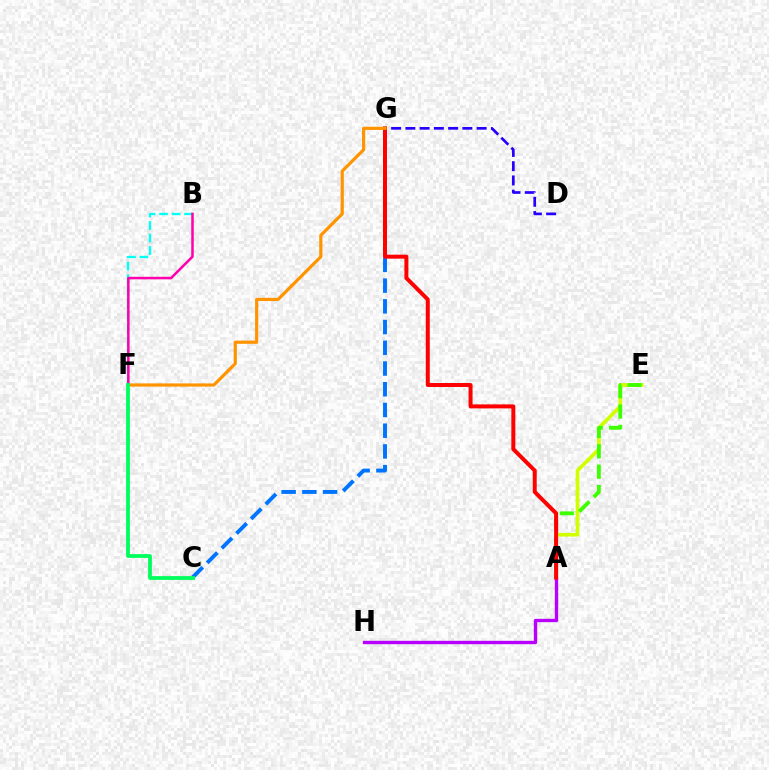{('A', 'E'): [{'color': '#d1ff00', 'line_style': 'solid', 'thickness': 2.66}, {'color': '#3dff00', 'line_style': 'dashed', 'thickness': 2.77}], ('C', 'G'): [{'color': '#0074ff', 'line_style': 'dashed', 'thickness': 2.82}], ('B', 'F'): [{'color': '#00fff6', 'line_style': 'dashed', 'thickness': 1.7}, {'color': '#ff00ac', 'line_style': 'solid', 'thickness': 1.81}], ('D', 'G'): [{'color': '#2500ff', 'line_style': 'dashed', 'thickness': 1.94}], ('A', 'H'): [{'color': '#b900ff', 'line_style': 'solid', 'thickness': 2.42}], ('A', 'G'): [{'color': '#ff0000', 'line_style': 'solid', 'thickness': 2.87}], ('F', 'G'): [{'color': '#ff9400', 'line_style': 'solid', 'thickness': 2.3}], ('C', 'F'): [{'color': '#00ff5c', 'line_style': 'solid', 'thickness': 2.73}]}